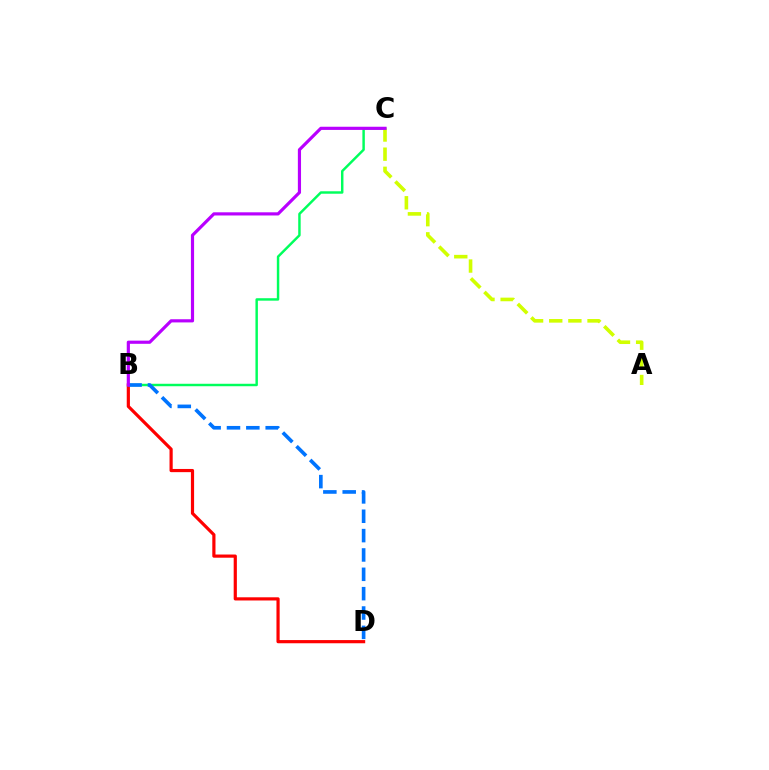{('B', 'D'): [{'color': '#ff0000', 'line_style': 'solid', 'thickness': 2.29}, {'color': '#0074ff', 'line_style': 'dashed', 'thickness': 2.63}], ('B', 'C'): [{'color': '#00ff5c', 'line_style': 'solid', 'thickness': 1.76}, {'color': '#b900ff', 'line_style': 'solid', 'thickness': 2.28}], ('A', 'C'): [{'color': '#d1ff00', 'line_style': 'dashed', 'thickness': 2.6}]}